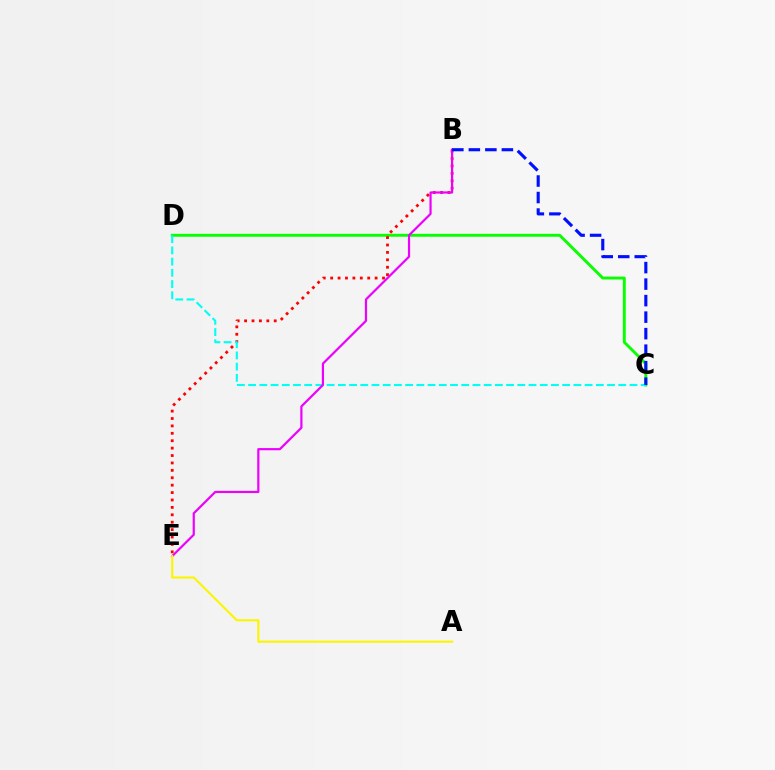{('C', 'D'): [{'color': '#08ff00', 'line_style': 'solid', 'thickness': 2.09}, {'color': '#00fff6', 'line_style': 'dashed', 'thickness': 1.52}], ('B', 'E'): [{'color': '#ff0000', 'line_style': 'dotted', 'thickness': 2.01}, {'color': '#ee00ff', 'line_style': 'solid', 'thickness': 1.59}], ('A', 'E'): [{'color': '#fcf500', 'line_style': 'solid', 'thickness': 1.53}], ('B', 'C'): [{'color': '#0010ff', 'line_style': 'dashed', 'thickness': 2.24}]}